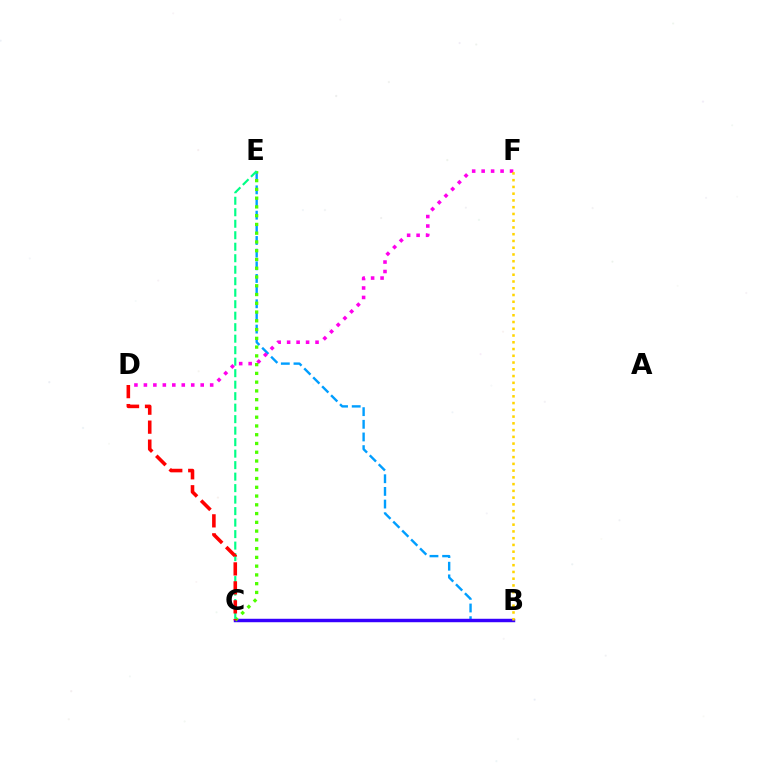{('B', 'E'): [{'color': '#009eff', 'line_style': 'dashed', 'thickness': 1.72}], ('D', 'F'): [{'color': '#ff00ed', 'line_style': 'dotted', 'thickness': 2.57}], ('B', 'C'): [{'color': '#3700ff', 'line_style': 'solid', 'thickness': 2.48}], ('C', 'E'): [{'color': '#4fff00', 'line_style': 'dotted', 'thickness': 2.38}, {'color': '#00ff86', 'line_style': 'dashed', 'thickness': 1.56}], ('B', 'F'): [{'color': '#ffd500', 'line_style': 'dotted', 'thickness': 1.84}], ('C', 'D'): [{'color': '#ff0000', 'line_style': 'dashed', 'thickness': 2.58}]}